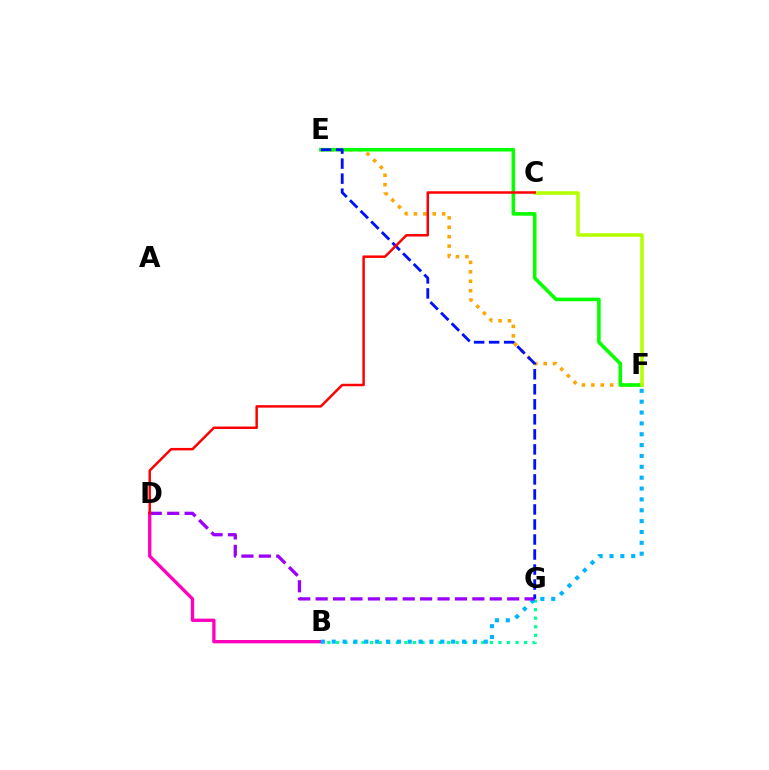{('B', 'D'): [{'color': '#ff00bd', 'line_style': 'solid', 'thickness': 2.4}], ('B', 'G'): [{'color': '#00ff9d', 'line_style': 'dotted', 'thickness': 2.32}], ('B', 'F'): [{'color': '#00b5ff', 'line_style': 'dotted', 'thickness': 2.95}], ('E', 'F'): [{'color': '#ffa500', 'line_style': 'dotted', 'thickness': 2.56}, {'color': '#08ff00', 'line_style': 'solid', 'thickness': 2.59}], ('D', 'G'): [{'color': '#9b00ff', 'line_style': 'dashed', 'thickness': 2.37}], ('E', 'G'): [{'color': '#0010ff', 'line_style': 'dashed', 'thickness': 2.04}], ('C', 'F'): [{'color': '#b3ff00', 'line_style': 'solid', 'thickness': 2.55}], ('C', 'D'): [{'color': '#ff0000', 'line_style': 'solid', 'thickness': 1.79}]}